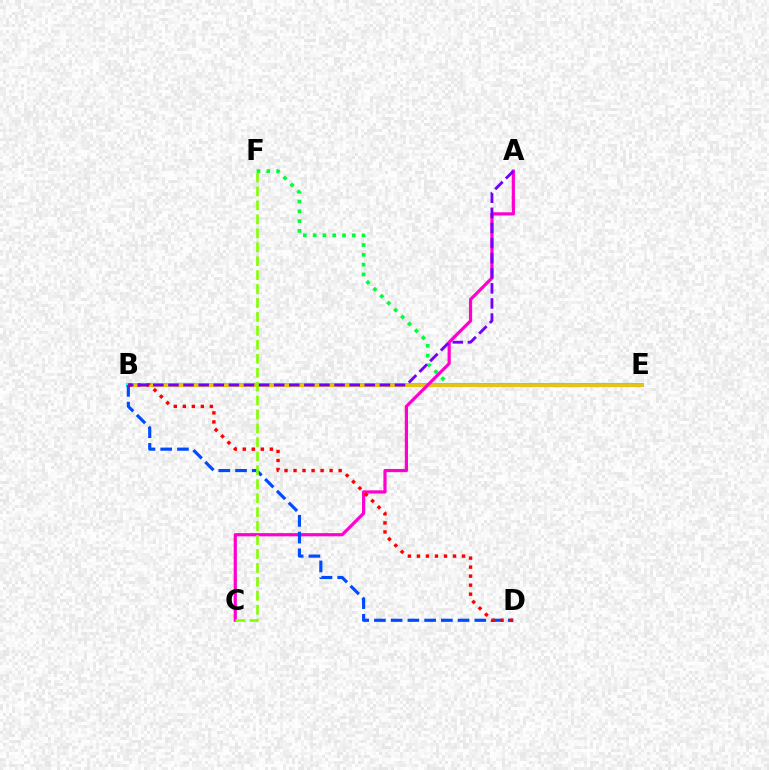{('E', 'F'): [{'color': '#00ff39', 'line_style': 'dotted', 'thickness': 2.66}], ('B', 'E'): [{'color': '#00fff6', 'line_style': 'solid', 'thickness': 2.97}, {'color': '#ffbd00', 'line_style': 'solid', 'thickness': 2.01}], ('A', 'C'): [{'color': '#ff00cf', 'line_style': 'solid', 'thickness': 2.31}], ('B', 'D'): [{'color': '#004bff', 'line_style': 'dashed', 'thickness': 2.27}, {'color': '#ff0000', 'line_style': 'dotted', 'thickness': 2.45}], ('C', 'F'): [{'color': '#84ff00', 'line_style': 'dashed', 'thickness': 1.89}], ('A', 'B'): [{'color': '#7200ff', 'line_style': 'dashed', 'thickness': 2.05}]}